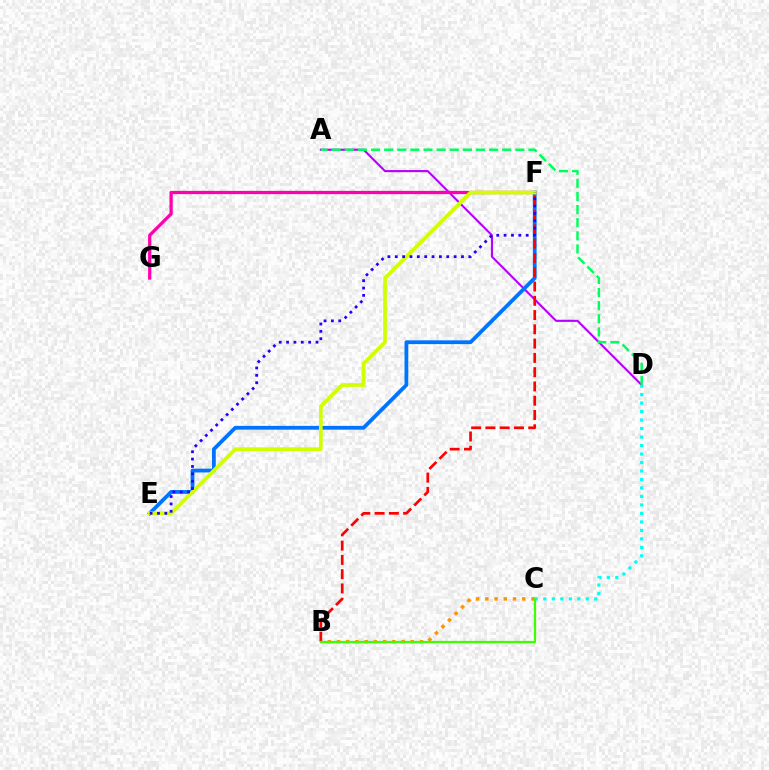{('A', 'D'): [{'color': '#b900ff', 'line_style': 'solid', 'thickness': 1.53}, {'color': '#00ff5c', 'line_style': 'dashed', 'thickness': 1.78}], ('E', 'F'): [{'color': '#0074ff', 'line_style': 'solid', 'thickness': 2.72}, {'color': '#d1ff00', 'line_style': 'solid', 'thickness': 2.68}, {'color': '#2500ff', 'line_style': 'dotted', 'thickness': 2.0}], ('B', 'C'): [{'color': '#ff9400', 'line_style': 'dotted', 'thickness': 2.51}, {'color': '#3dff00', 'line_style': 'solid', 'thickness': 1.62}], ('C', 'D'): [{'color': '#00fff6', 'line_style': 'dotted', 'thickness': 2.31}], ('B', 'F'): [{'color': '#ff0000', 'line_style': 'dashed', 'thickness': 1.94}], ('F', 'G'): [{'color': '#ff00ac', 'line_style': 'solid', 'thickness': 2.35}]}